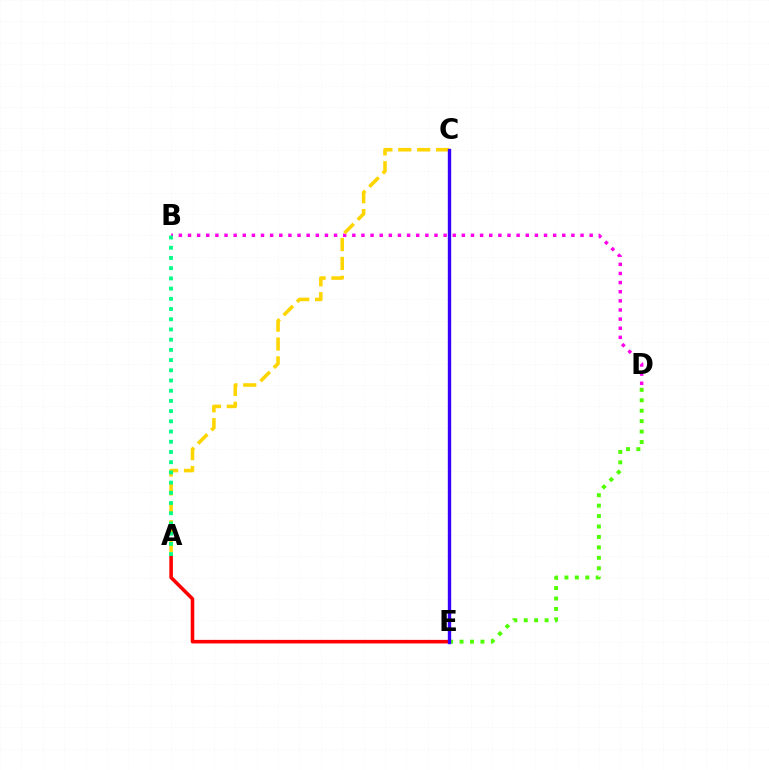{('B', 'D'): [{'color': '#ff00ed', 'line_style': 'dotted', 'thickness': 2.48}], ('A', 'E'): [{'color': '#ff0000', 'line_style': 'solid', 'thickness': 2.57}], ('A', 'C'): [{'color': '#ffd500', 'line_style': 'dashed', 'thickness': 2.57}], ('A', 'B'): [{'color': '#00ff86', 'line_style': 'dotted', 'thickness': 2.77}], ('D', 'E'): [{'color': '#4fff00', 'line_style': 'dotted', 'thickness': 2.83}], ('C', 'E'): [{'color': '#009eff', 'line_style': 'solid', 'thickness': 2.05}, {'color': '#3700ff', 'line_style': 'solid', 'thickness': 2.42}]}